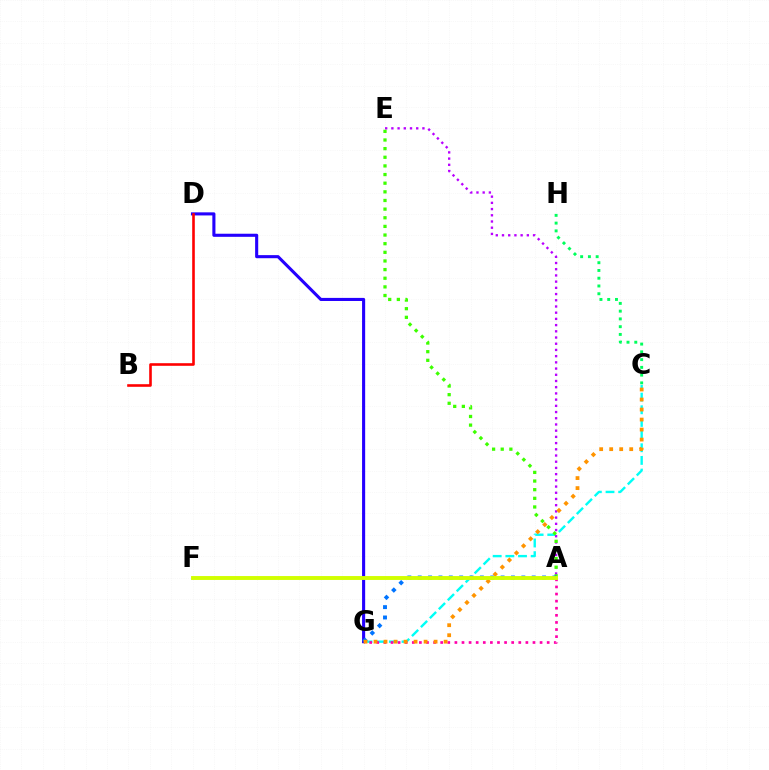{('C', 'H'): [{'color': '#00ff5c', 'line_style': 'dotted', 'thickness': 2.11}], ('C', 'G'): [{'color': '#00fff6', 'line_style': 'dashed', 'thickness': 1.72}, {'color': '#ff9400', 'line_style': 'dotted', 'thickness': 2.72}], ('A', 'E'): [{'color': '#b900ff', 'line_style': 'dotted', 'thickness': 1.69}, {'color': '#3dff00', 'line_style': 'dotted', 'thickness': 2.35}], ('D', 'G'): [{'color': '#2500ff', 'line_style': 'solid', 'thickness': 2.23}], ('A', 'G'): [{'color': '#0074ff', 'line_style': 'dotted', 'thickness': 2.82}, {'color': '#ff00ac', 'line_style': 'dotted', 'thickness': 1.93}], ('B', 'D'): [{'color': '#ff0000', 'line_style': 'solid', 'thickness': 1.88}], ('A', 'F'): [{'color': '#d1ff00', 'line_style': 'solid', 'thickness': 2.81}]}